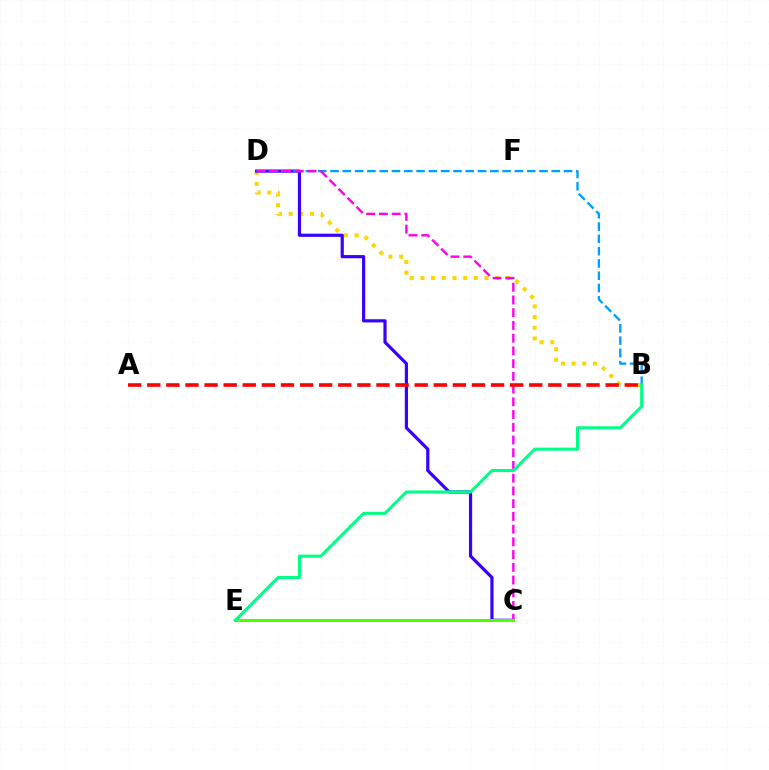{('B', 'D'): [{'color': '#ffd500', 'line_style': 'dotted', 'thickness': 2.9}, {'color': '#009eff', 'line_style': 'dashed', 'thickness': 1.67}], ('C', 'D'): [{'color': '#3700ff', 'line_style': 'solid', 'thickness': 2.29}, {'color': '#ff00ed', 'line_style': 'dashed', 'thickness': 1.73}], ('C', 'E'): [{'color': '#4fff00', 'line_style': 'solid', 'thickness': 2.15}], ('A', 'B'): [{'color': '#ff0000', 'line_style': 'dashed', 'thickness': 2.59}], ('B', 'E'): [{'color': '#00ff86', 'line_style': 'solid', 'thickness': 2.2}]}